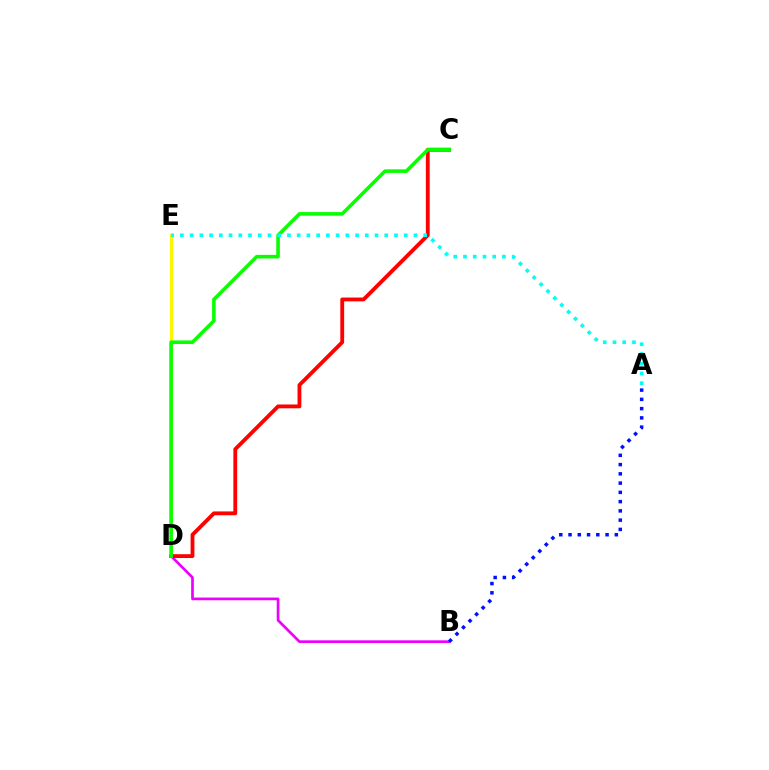{('B', 'D'): [{'color': '#ee00ff', 'line_style': 'solid', 'thickness': 1.94}], ('D', 'E'): [{'color': '#fcf500', 'line_style': 'solid', 'thickness': 2.25}], ('C', 'D'): [{'color': '#ff0000', 'line_style': 'solid', 'thickness': 2.76}, {'color': '#08ff00', 'line_style': 'solid', 'thickness': 2.58}], ('A', 'E'): [{'color': '#00fff6', 'line_style': 'dotted', 'thickness': 2.64}], ('A', 'B'): [{'color': '#0010ff', 'line_style': 'dotted', 'thickness': 2.52}]}